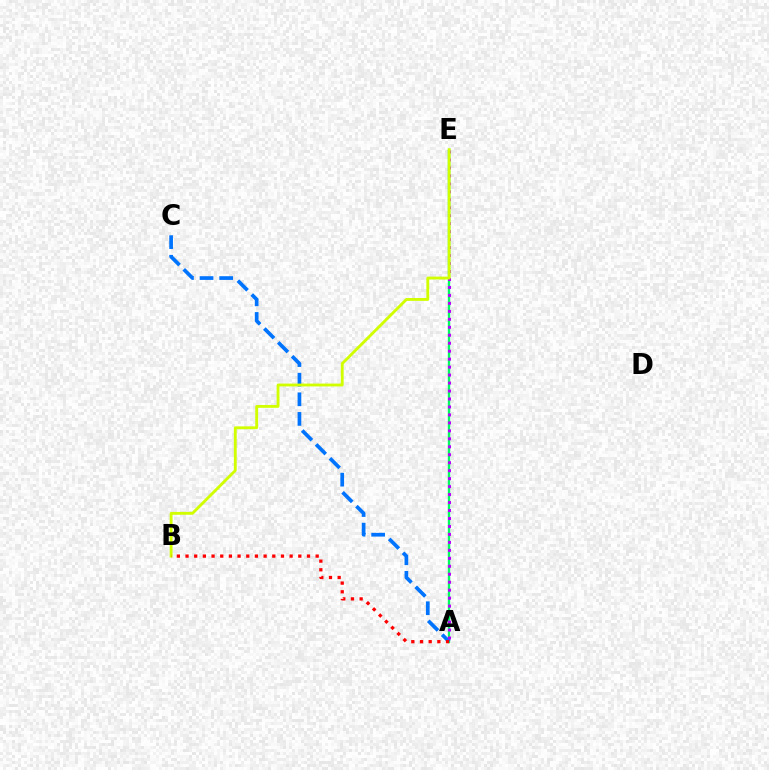{('A', 'E'): [{'color': '#00ff5c', 'line_style': 'solid', 'thickness': 1.7}, {'color': '#b900ff', 'line_style': 'dotted', 'thickness': 2.16}], ('A', 'C'): [{'color': '#0074ff', 'line_style': 'dashed', 'thickness': 2.66}], ('B', 'E'): [{'color': '#d1ff00', 'line_style': 'solid', 'thickness': 2.05}], ('A', 'B'): [{'color': '#ff0000', 'line_style': 'dotted', 'thickness': 2.36}]}